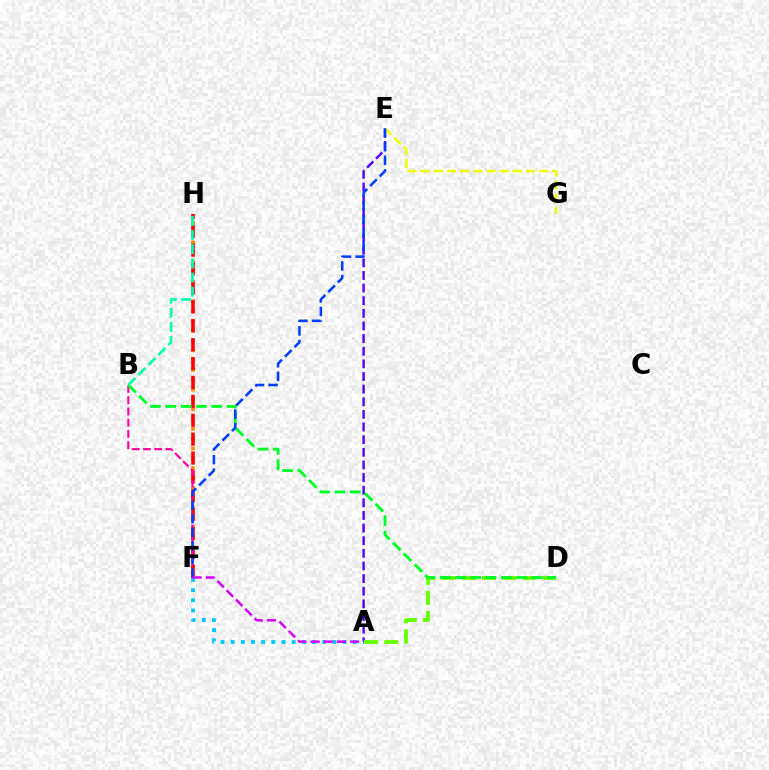{('A', 'E'): [{'color': '#4f00ff', 'line_style': 'dashed', 'thickness': 1.72}], ('F', 'H'): [{'color': '#ff8800', 'line_style': 'dotted', 'thickness': 2.67}, {'color': '#ff0000', 'line_style': 'dashed', 'thickness': 2.57}], ('E', 'G'): [{'color': '#eeff00', 'line_style': 'dashed', 'thickness': 1.79}], ('B', 'F'): [{'color': '#ff00a0', 'line_style': 'dashed', 'thickness': 1.53}], ('A', 'D'): [{'color': '#66ff00', 'line_style': 'dashed', 'thickness': 2.75}], ('B', 'D'): [{'color': '#00ff27', 'line_style': 'dashed', 'thickness': 2.08}], ('B', 'H'): [{'color': '#00ffaf', 'line_style': 'dashed', 'thickness': 1.92}], ('E', 'F'): [{'color': '#003fff', 'line_style': 'dashed', 'thickness': 1.85}], ('A', 'F'): [{'color': '#00c7ff', 'line_style': 'dotted', 'thickness': 2.76}, {'color': '#d600ff', 'line_style': 'dashed', 'thickness': 1.79}]}